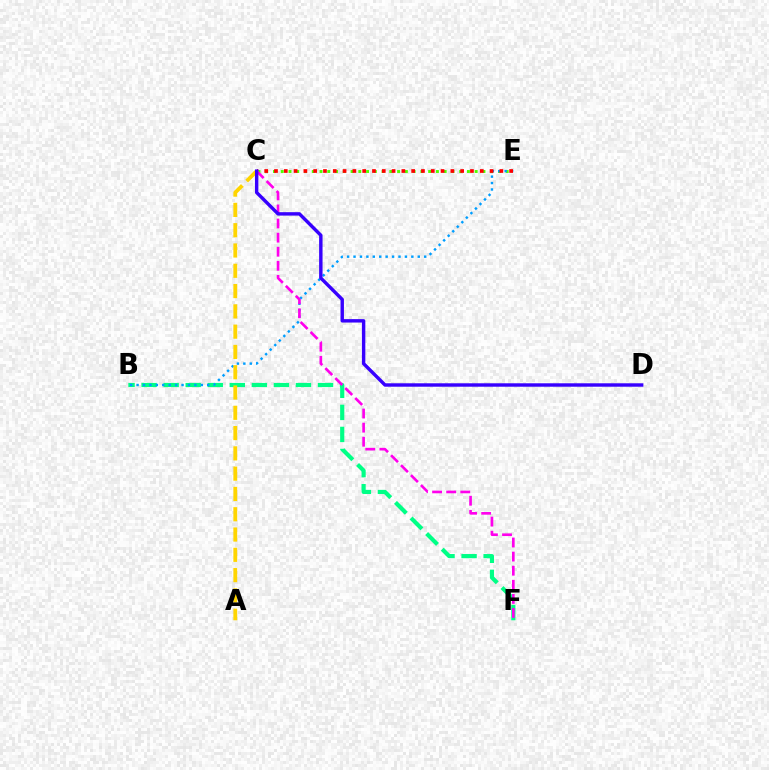{('C', 'E'): [{'color': '#4fff00', 'line_style': 'dotted', 'thickness': 2.11}, {'color': '#ff0000', 'line_style': 'dotted', 'thickness': 2.66}], ('B', 'F'): [{'color': '#00ff86', 'line_style': 'dashed', 'thickness': 3.0}], ('B', 'E'): [{'color': '#009eff', 'line_style': 'dotted', 'thickness': 1.75}], ('C', 'F'): [{'color': '#ff00ed', 'line_style': 'dashed', 'thickness': 1.91}], ('A', 'C'): [{'color': '#ffd500', 'line_style': 'dashed', 'thickness': 2.76}], ('C', 'D'): [{'color': '#3700ff', 'line_style': 'solid', 'thickness': 2.46}]}